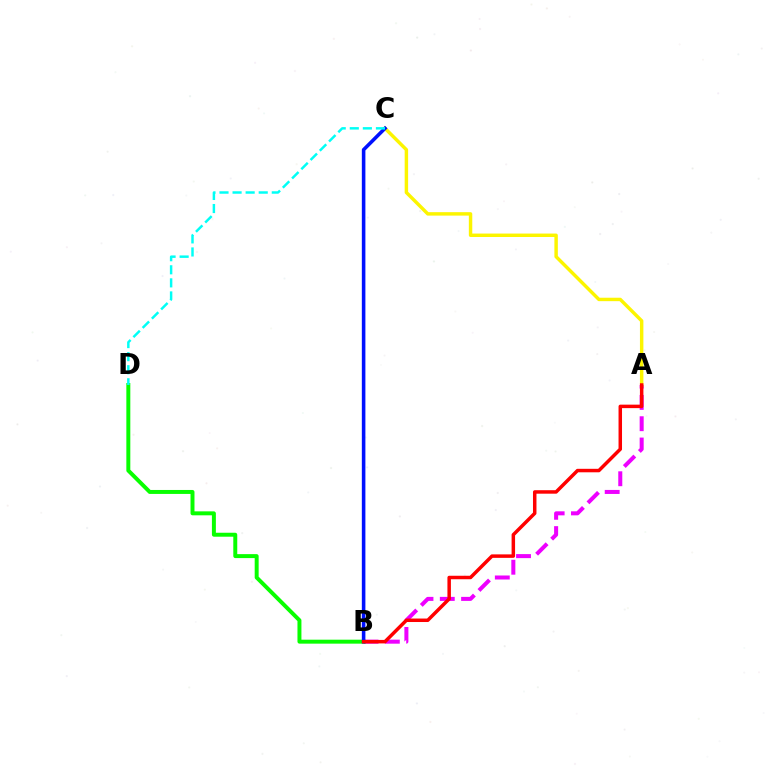{('A', 'B'): [{'color': '#ee00ff', 'line_style': 'dashed', 'thickness': 2.89}, {'color': '#ff0000', 'line_style': 'solid', 'thickness': 2.51}], ('B', 'D'): [{'color': '#08ff00', 'line_style': 'solid', 'thickness': 2.85}], ('A', 'C'): [{'color': '#fcf500', 'line_style': 'solid', 'thickness': 2.48}], ('B', 'C'): [{'color': '#0010ff', 'line_style': 'solid', 'thickness': 2.57}], ('C', 'D'): [{'color': '#00fff6', 'line_style': 'dashed', 'thickness': 1.78}]}